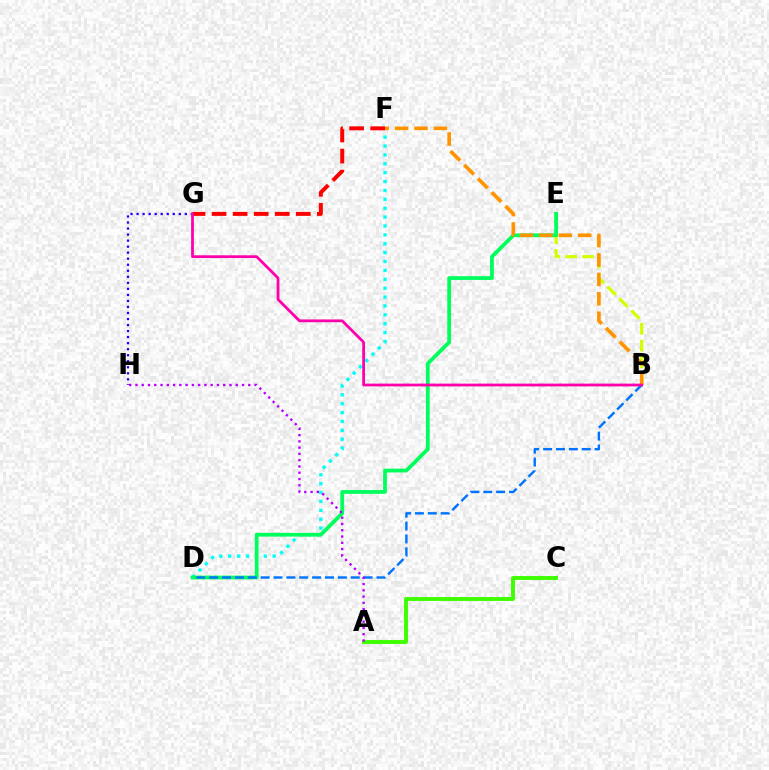{('B', 'E'): [{'color': '#d1ff00', 'line_style': 'dashed', 'thickness': 2.28}], ('D', 'F'): [{'color': '#00fff6', 'line_style': 'dotted', 'thickness': 2.41}], ('G', 'H'): [{'color': '#2500ff', 'line_style': 'dotted', 'thickness': 1.64}], ('D', 'E'): [{'color': '#00ff5c', 'line_style': 'solid', 'thickness': 2.72}], ('A', 'C'): [{'color': '#3dff00', 'line_style': 'solid', 'thickness': 2.8}], ('B', 'D'): [{'color': '#0074ff', 'line_style': 'dashed', 'thickness': 1.75}], ('B', 'F'): [{'color': '#ff9400', 'line_style': 'dashed', 'thickness': 2.64}], ('A', 'H'): [{'color': '#b900ff', 'line_style': 'dotted', 'thickness': 1.7}], ('F', 'G'): [{'color': '#ff0000', 'line_style': 'dashed', 'thickness': 2.86}], ('B', 'G'): [{'color': '#ff00ac', 'line_style': 'solid', 'thickness': 2.01}]}